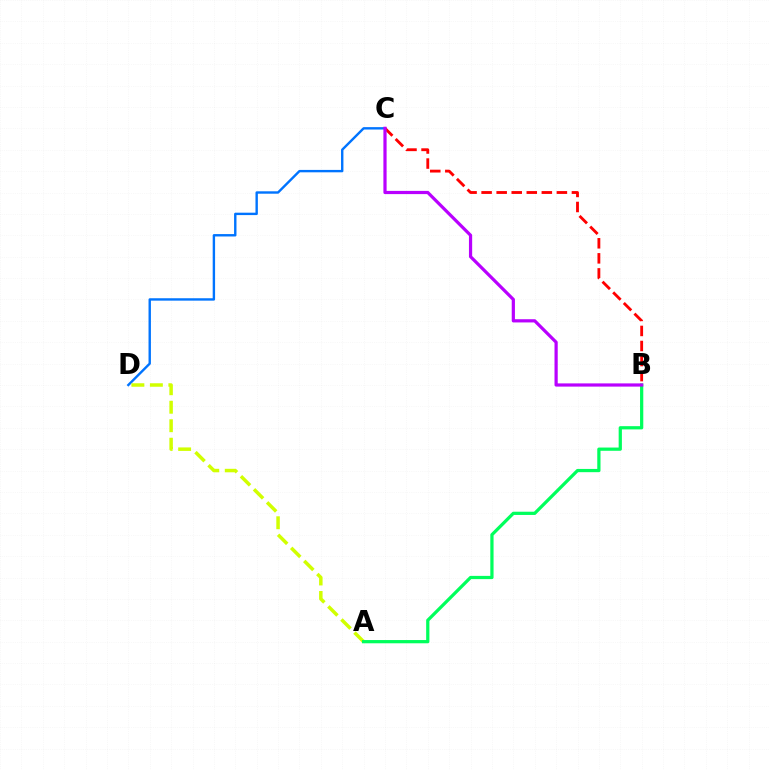{('C', 'D'): [{'color': '#0074ff', 'line_style': 'solid', 'thickness': 1.73}], ('A', 'D'): [{'color': '#d1ff00', 'line_style': 'dashed', 'thickness': 2.51}], ('A', 'B'): [{'color': '#00ff5c', 'line_style': 'solid', 'thickness': 2.33}], ('B', 'C'): [{'color': '#ff0000', 'line_style': 'dashed', 'thickness': 2.04}, {'color': '#b900ff', 'line_style': 'solid', 'thickness': 2.31}]}